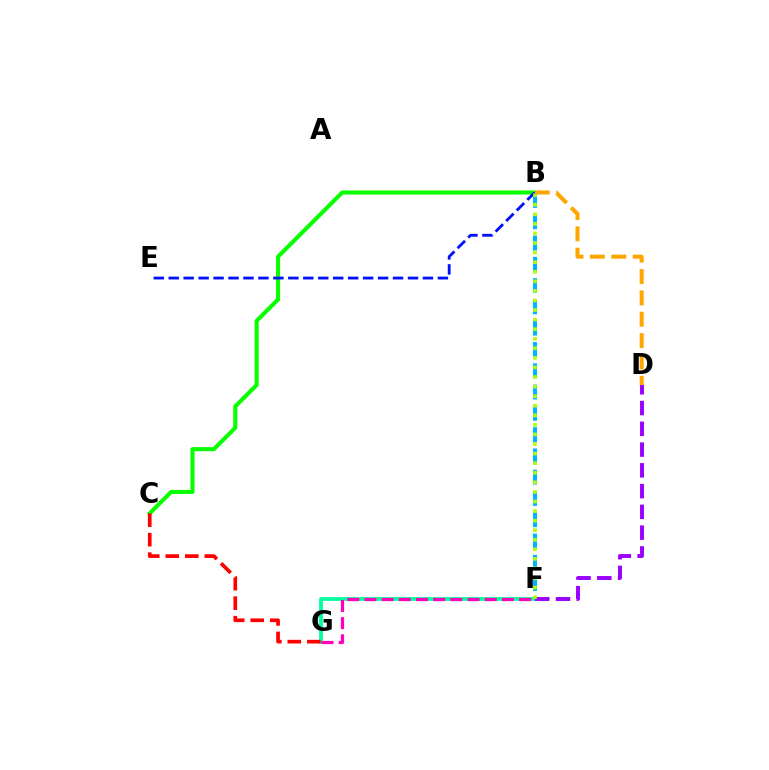{('F', 'G'): [{'color': '#00ff9d', 'line_style': 'solid', 'thickness': 2.71}, {'color': '#ff00bd', 'line_style': 'dashed', 'thickness': 2.33}], ('B', 'C'): [{'color': '#08ff00', 'line_style': 'solid', 'thickness': 2.93}], ('B', 'F'): [{'color': '#00b5ff', 'line_style': 'dashed', 'thickness': 2.89}, {'color': '#b3ff00', 'line_style': 'dotted', 'thickness': 2.6}], ('D', 'F'): [{'color': '#9b00ff', 'line_style': 'dashed', 'thickness': 2.82}], ('B', 'D'): [{'color': '#ffa500', 'line_style': 'dashed', 'thickness': 2.9}], ('B', 'E'): [{'color': '#0010ff', 'line_style': 'dashed', 'thickness': 2.03}], ('C', 'G'): [{'color': '#ff0000', 'line_style': 'dashed', 'thickness': 2.65}]}